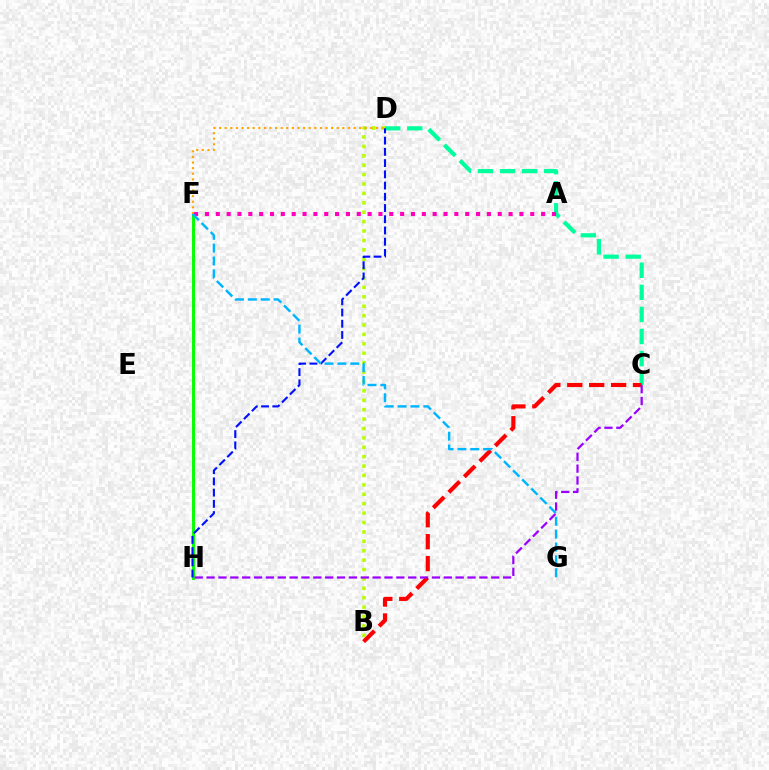{('F', 'H'): [{'color': '#08ff00', 'line_style': 'solid', 'thickness': 2.13}], ('C', 'D'): [{'color': '#00ff9d', 'line_style': 'dashed', 'thickness': 3.0}], ('A', 'F'): [{'color': '#ff00bd', 'line_style': 'dotted', 'thickness': 2.95}], ('B', 'C'): [{'color': '#ff0000', 'line_style': 'dashed', 'thickness': 2.98}], ('B', 'D'): [{'color': '#b3ff00', 'line_style': 'dotted', 'thickness': 2.55}], ('D', 'H'): [{'color': '#0010ff', 'line_style': 'dashed', 'thickness': 1.53}], ('D', 'F'): [{'color': '#ffa500', 'line_style': 'dotted', 'thickness': 1.52}], ('F', 'G'): [{'color': '#00b5ff', 'line_style': 'dashed', 'thickness': 1.75}], ('C', 'H'): [{'color': '#9b00ff', 'line_style': 'dashed', 'thickness': 1.61}]}